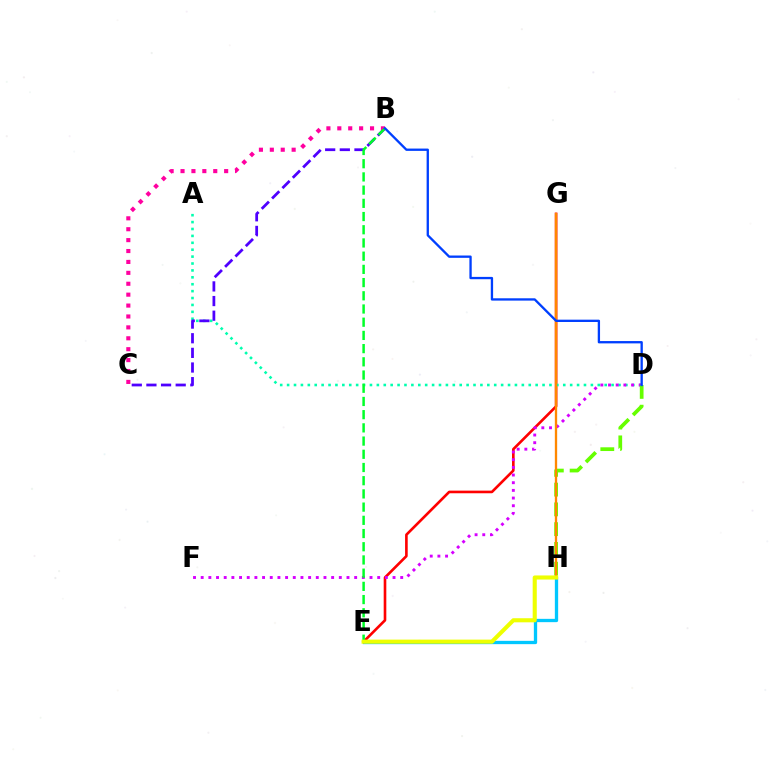{('E', 'H'): [{'color': '#00c7ff', 'line_style': 'solid', 'thickness': 2.38}, {'color': '#eeff00', 'line_style': 'solid', 'thickness': 2.95}], ('E', 'G'): [{'color': '#ff0000', 'line_style': 'solid', 'thickness': 1.9}], ('A', 'D'): [{'color': '#00ffaf', 'line_style': 'dotted', 'thickness': 1.88}], ('B', 'C'): [{'color': '#4f00ff', 'line_style': 'dashed', 'thickness': 1.99}, {'color': '#ff00a0', 'line_style': 'dotted', 'thickness': 2.96}], ('D', 'F'): [{'color': '#d600ff', 'line_style': 'dotted', 'thickness': 2.09}], ('D', 'H'): [{'color': '#66ff00', 'line_style': 'dashed', 'thickness': 2.69}], ('B', 'E'): [{'color': '#00ff27', 'line_style': 'dashed', 'thickness': 1.79}], ('G', 'H'): [{'color': '#ff8800', 'line_style': 'solid', 'thickness': 1.67}], ('B', 'D'): [{'color': '#003fff', 'line_style': 'solid', 'thickness': 1.67}]}